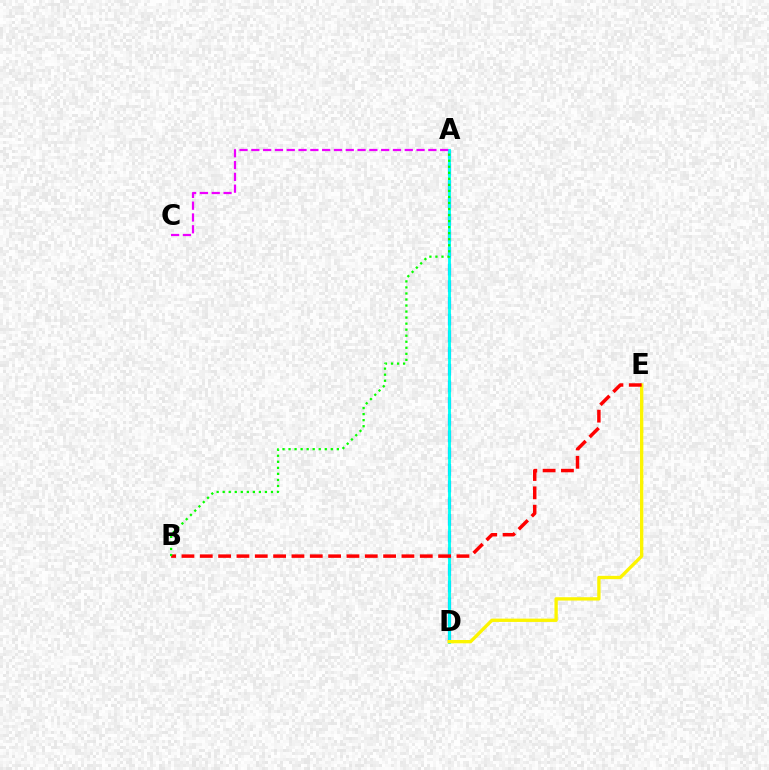{('A', 'D'): [{'color': '#0010ff', 'line_style': 'dashed', 'thickness': 2.27}, {'color': '#00fff6', 'line_style': 'solid', 'thickness': 2.07}], ('D', 'E'): [{'color': '#fcf500', 'line_style': 'solid', 'thickness': 2.39}], ('A', 'C'): [{'color': '#ee00ff', 'line_style': 'dashed', 'thickness': 1.6}], ('B', 'E'): [{'color': '#ff0000', 'line_style': 'dashed', 'thickness': 2.49}], ('A', 'B'): [{'color': '#08ff00', 'line_style': 'dotted', 'thickness': 1.64}]}